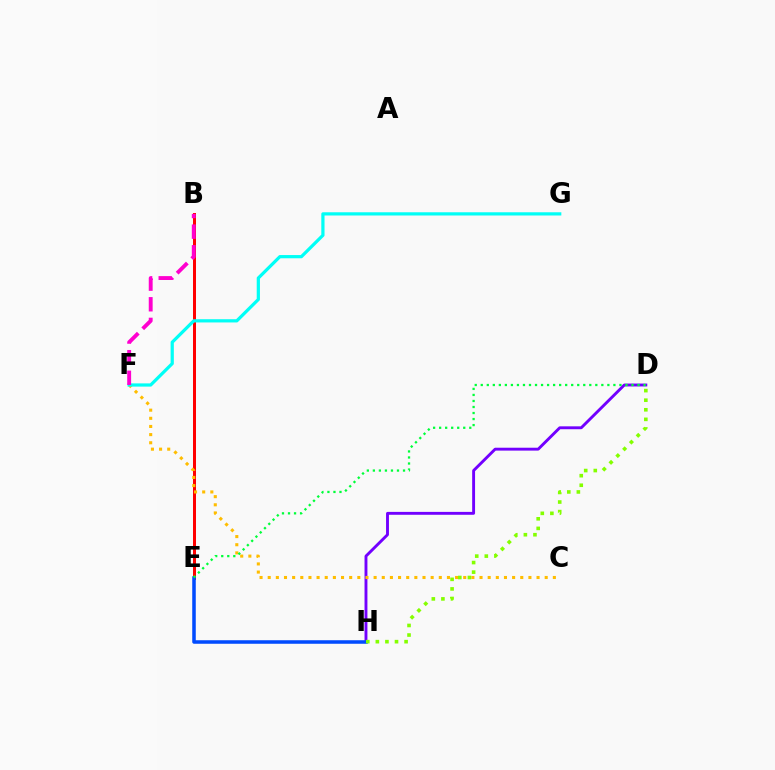{('D', 'H'): [{'color': '#7200ff', 'line_style': 'solid', 'thickness': 2.08}, {'color': '#84ff00', 'line_style': 'dotted', 'thickness': 2.6}], ('B', 'E'): [{'color': '#ff0000', 'line_style': 'solid', 'thickness': 2.16}], ('E', 'H'): [{'color': '#004bff', 'line_style': 'solid', 'thickness': 2.54}], ('C', 'F'): [{'color': '#ffbd00', 'line_style': 'dotted', 'thickness': 2.21}], ('D', 'E'): [{'color': '#00ff39', 'line_style': 'dotted', 'thickness': 1.64}], ('F', 'G'): [{'color': '#00fff6', 'line_style': 'solid', 'thickness': 2.32}], ('B', 'F'): [{'color': '#ff00cf', 'line_style': 'dashed', 'thickness': 2.8}]}